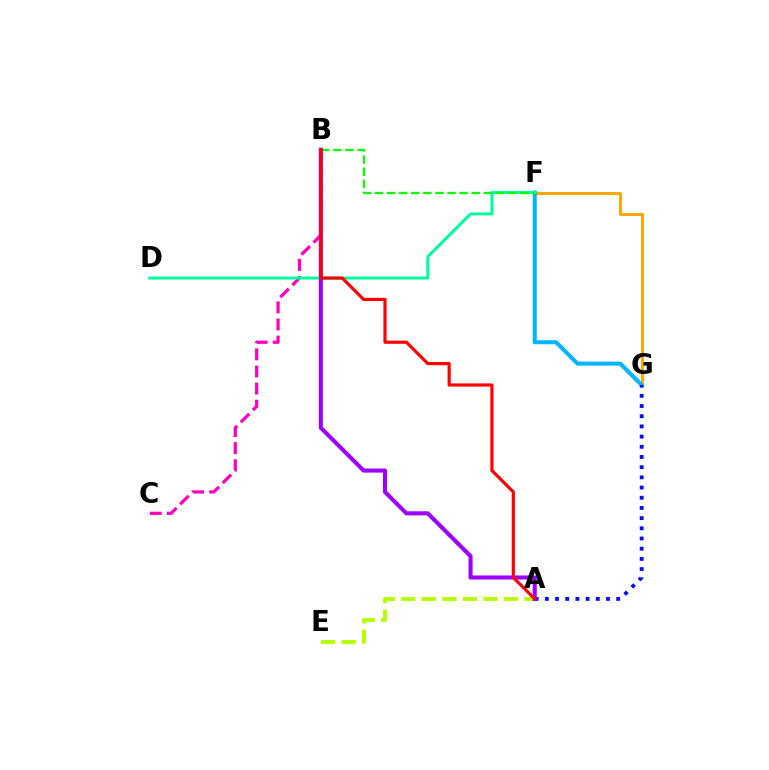{('F', 'G'): [{'color': '#ffa500', 'line_style': 'solid', 'thickness': 2.12}, {'color': '#00b5ff', 'line_style': 'solid', 'thickness': 2.9}], ('A', 'G'): [{'color': '#0010ff', 'line_style': 'dotted', 'thickness': 2.77}], ('A', 'E'): [{'color': '#b3ff00', 'line_style': 'dashed', 'thickness': 2.79}], ('B', 'C'): [{'color': '#ff00bd', 'line_style': 'dashed', 'thickness': 2.32}], ('D', 'F'): [{'color': '#00ff9d', 'line_style': 'solid', 'thickness': 2.15}], ('B', 'F'): [{'color': '#08ff00', 'line_style': 'dashed', 'thickness': 1.64}], ('A', 'B'): [{'color': '#9b00ff', 'line_style': 'solid', 'thickness': 2.93}, {'color': '#ff0000', 'line_style': 'solid', 'thickness': 2.28}]}